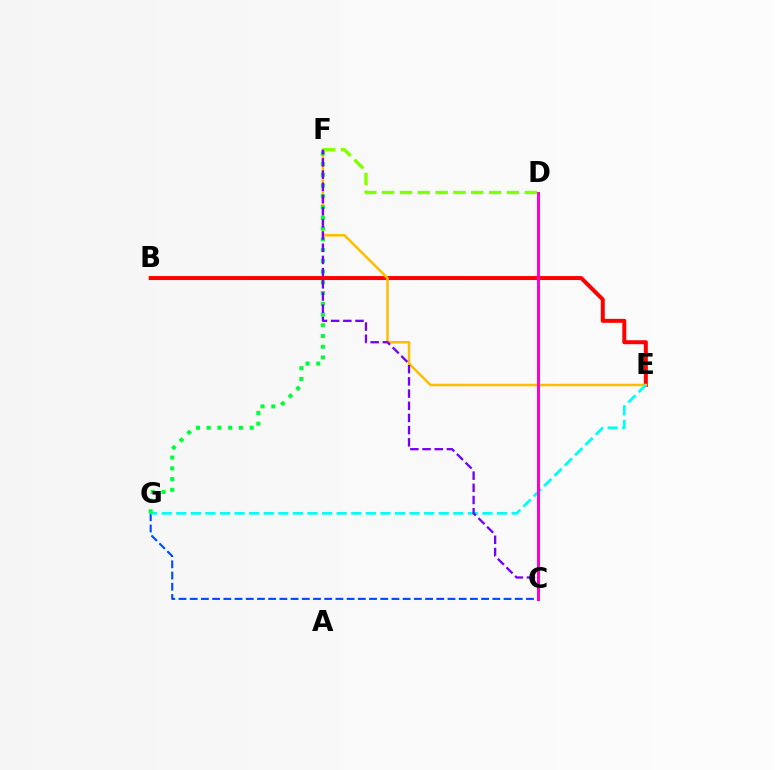{('C', 'G'): [{'color': '#004bff', 'line_style': 'dashed', 'thickness': 1.52}], ('B', 'E'): [{'color': '#ff0000', 'line_style': 'solid', 'thickness': 2.88}], ('E', 'F'): [{'color': '#ffbd00', 'line_style': 'solid', 'thickness': 1.82}], ('D', 'F'): [{'color': '#84ff00', 'line_style': 'dashed', 'thickness': 2.42}], ('E', 'G'): [{'color': '#00fff6', 'line_style': 'dashed', 'thickness': 1.98}], ('F', 'G'): [{'color': '#00ff39', 'line_style': 'dotted', 'thickness': 2.92}], ('C', 'F'): [{'color': '#7200ff', 'line_style': 'dashed', 'thickness': 1.66}], ('C', 'D'): [{'color': '#ff00cf', 'line_style': 'solid', 'thickness': 2.16}]}